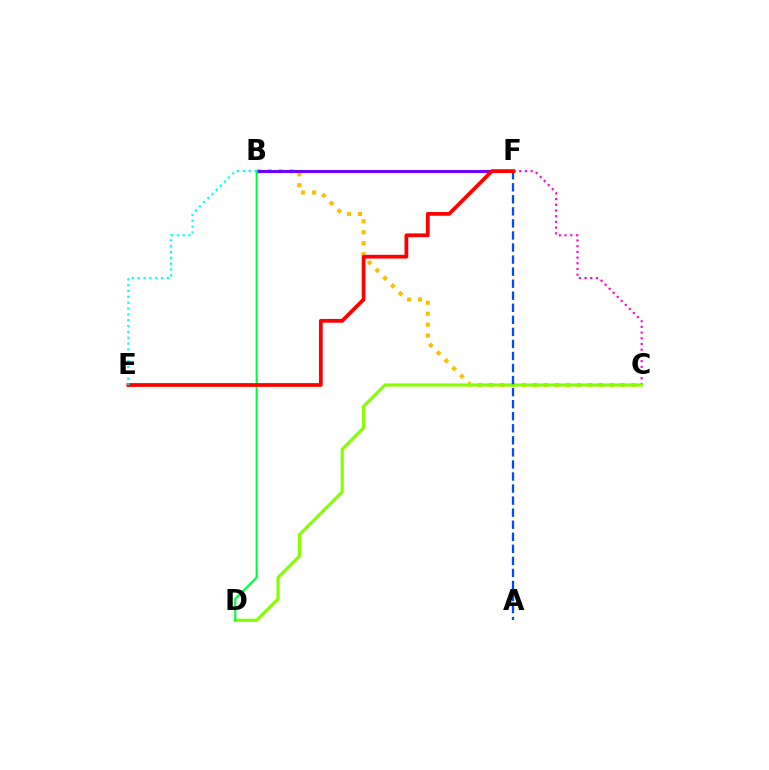{('B', 'C'): [{'color': '#ffbd00', 'line_style': 'dotted', 'thickness': 2.98}], ('B', 'F'): [{'color': '#7200ff', 'line_style': 'solid', 'thickness': 2.16}], ('C', 'F'): [{'color': '#ff00cf', 'line_style': 'dotted', 'thickness': 1.55}], ('C', 'D'): [{'color': '#84ff00', 'line_style': 'solid', 'thickness': 2.25}], ('A', 'F'): [{'color': '#004bff', 'line_style': 'dashed', 'thickness': 1.64}], ('B', 'D'): [{'color': '#00ff39', 'line_style': 'solid', 'thickness': 1.53}], ('E', 'F'): [{'color': '#ff0000', 'line_style': 'solid', 'thickness': 2.71}], ('B', 'E'): [{'color': '#00fff6', 'line_style': 'dotted', 'thickness': 1.59}]}